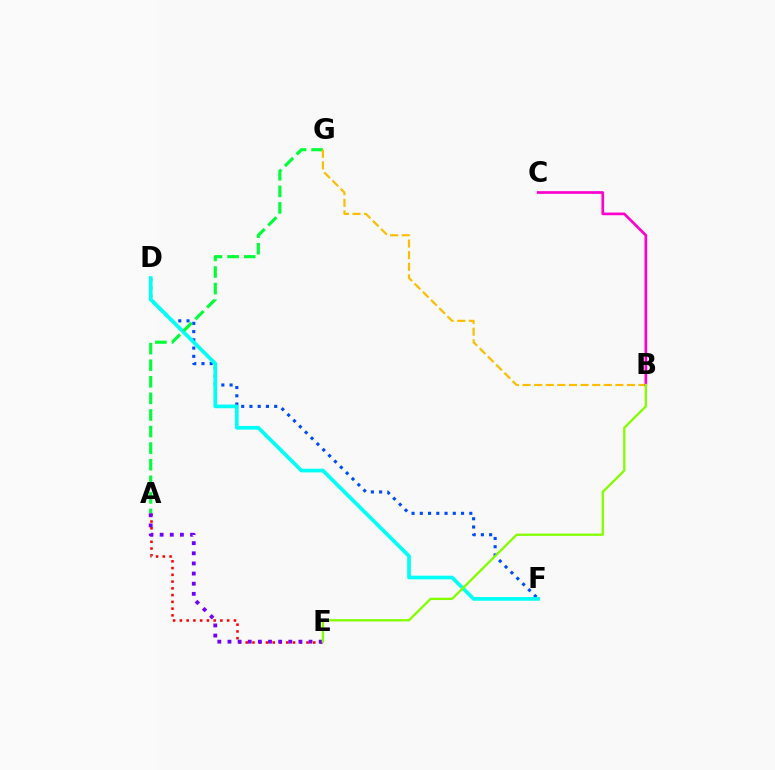{('A', 'E'): [{'color': '#ff0000', 'line_style': 'dotted', 'thickness': 1.84}, {'color': '#7200ff', 'line_style': 'dotted', 'thickness': 2.75}], ('D', 'F'): [{'color': '#004bff', 'line_style': 'dotted', 'thickness': 2.24}, {'color': '#00fff6', 'line_style': 'solid', 'thickness': 2.65}], ('A', 'G'): [{'color': '#00ff39', 'line_style': 'dashed', 'thickness': 2.25}], ('B', 'G'): [{'color': '#ffbd00', 'line_style': 'dashed', 'thickness': 1.58}], ('B', 'C'): [{'color': '#ff00cf', 'line_style': 'solid', 'thickness': 1.93}], ('B', 'E'): [{'color': '#84ff00', 'line_style': 'solid', 'thickness': 1.66}]}